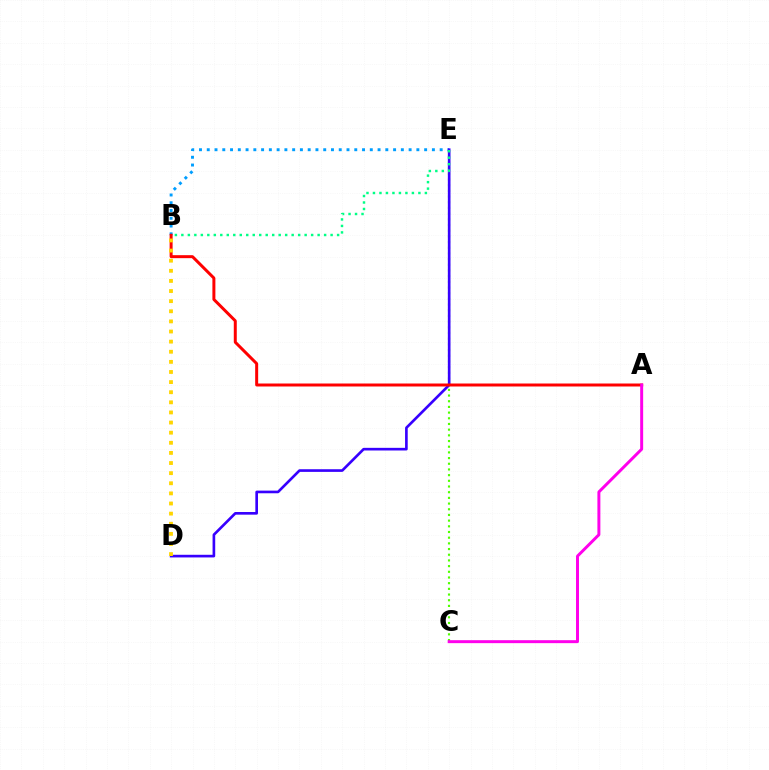{('B', 'E'): [{'color': '#009eff', 'line_style': 'dotted', 'thickness': 2.11}, {'color': '#00ff86', 'line_style': 'dotted', 'thickness': 1.76}], ('C', 'E'): [{'color': '#4fff00', 'line_style': 'dotted', 'thickness': 1.54}], ('D', 'E'): [{'color': '#3700ff', 'line_style': 'solid', 'thickness': 1.91}], ('A', 'B'): [{'color': '#ff0000', 'line_style': 'solid', 'thickness': 2.15}], ('B', 'D'): [{'color': '#ffd500', 'line_style': 'dotted', 'thickness': 2.75}], ('A', 'C'): [{'color': '#ff00ed', 'line_style': 'solid', 'thickness': 2.13}]}